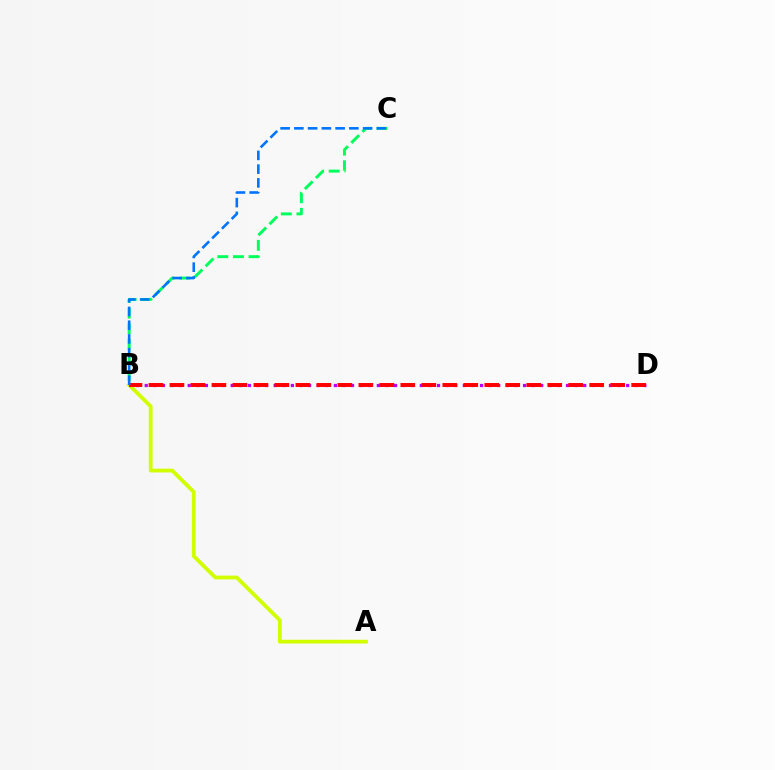{('A', 'B'): [{'color': '#d1ff00', 'line_style': 'solid', 'thickness': 2.73}], ('B', 'D'): [{'color': '#b900ff', 'line_style': 'dotted', 'thickness': 2.34}, {'color': '#ff0000', 'line_style': 'dashed', 'thickness': 2.85}], ('B', 'C'): [{'color': '#00ff5c', 'line_style': 'dashed', 'thickness': 2.12}, {'color': '#0074ff', 'line_style': 'dashed', 'thickness': 1.87}]}